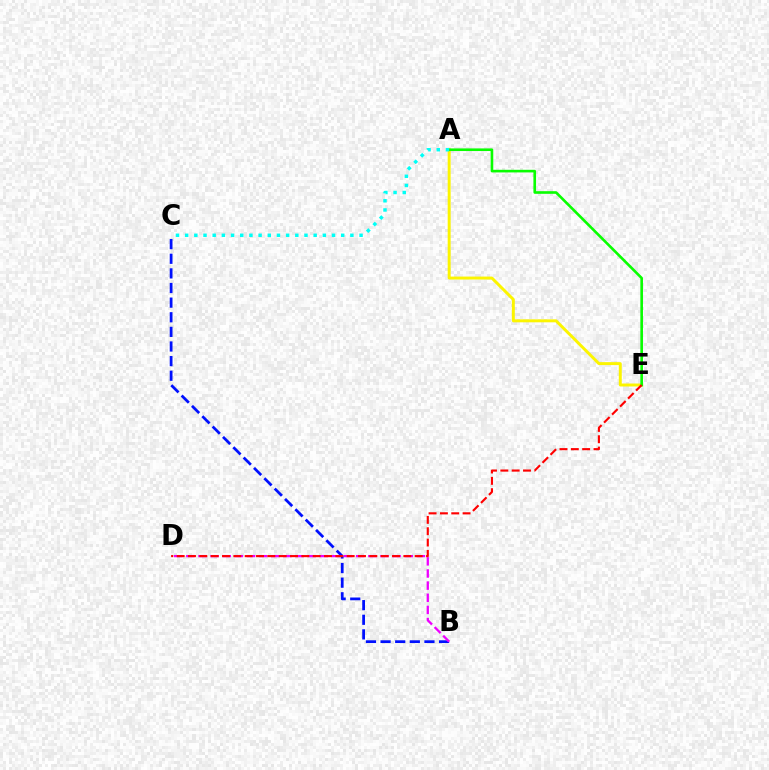{('B', 'C'): [{'color': '#0010ff', 'line_style': 'dashed', 'thickness': 1.99}], ('A', 'E'): [{'color': '#fcf500', 'line_style': 'solid', 'thickness': 2.13}, {'color': '#08ff00', 'line_style': 'solid', 'thickness': 1.89}], ('B', 'D'): [{'color': '#ee00ff', 'line_style': 'dashed', 'thickness': 1.65}], ('D', 'E'): [{'color': '#ff0000', 'line_style': 'dashed', 'thickness': 1.54}], ('A', 'C'): [{'color': '#00fff6', 'line_style': 'dotted', 'thickness': 2.49}]}